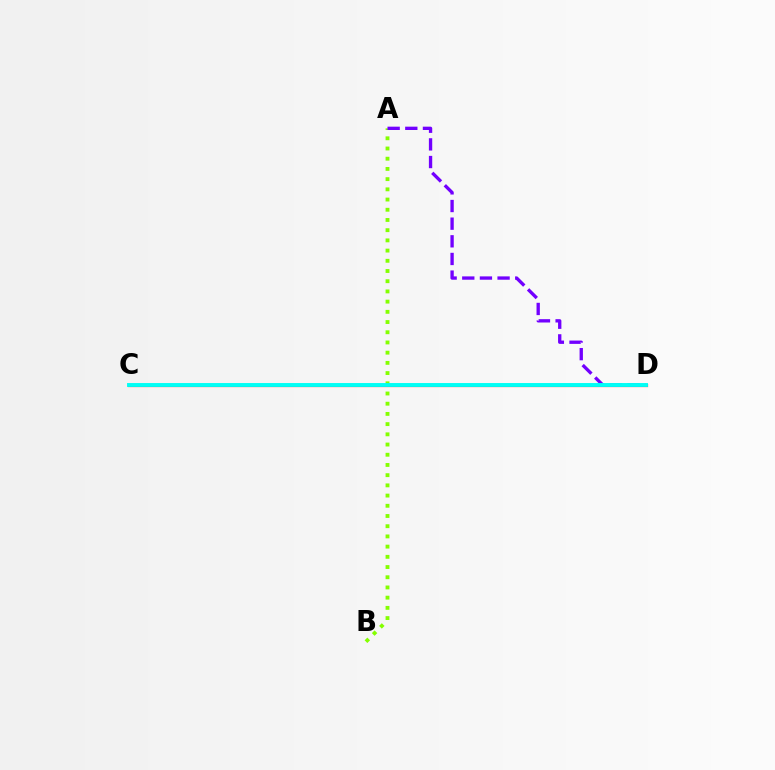{('C', 'D'): [{'color': '#ff0000', 'line_style': 'solid', 'thickness': 2.29}, {'color': '#00fff6', 'line_style': 'solid', 'thickness': 2.81}], ('A', 'B'): [{'color': '#84ff00', 'line_style': 'dotted', 'thickness': 2.77}], ('A', 'D'): [{'color': '#7200ff', 'line_style': 'dashed', 'thickness': 2.4}]}